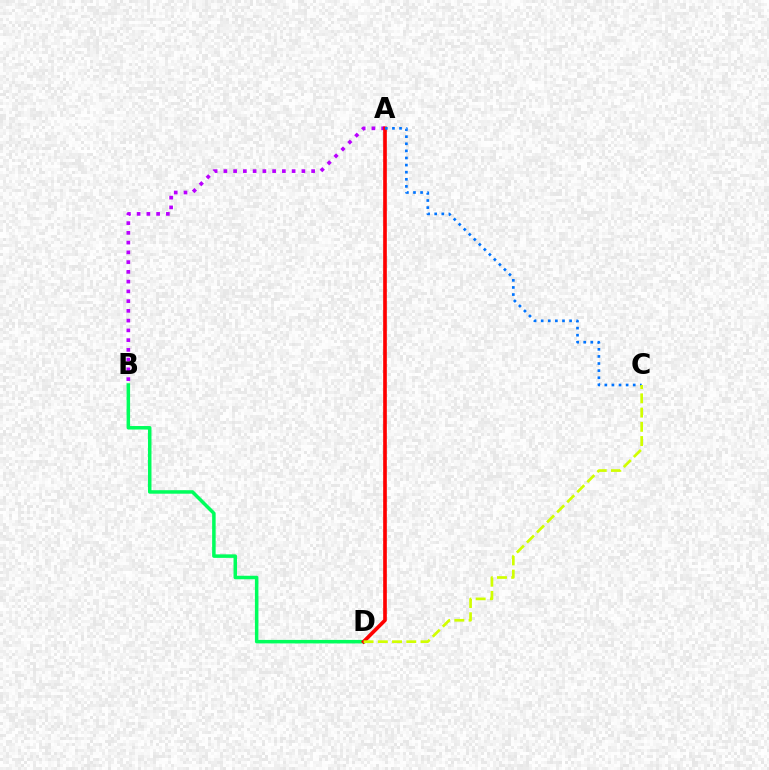{('A', 'B'): [{'color': '#b900ff', 'line_style': 'dotted', 'thickness': 2.65}], ('B', 'D'): [{'color': '#00ff5c', 'line_style': 'solid', 'thickness': 2.53}], ('A', 'D'): [{'color': '#ff0000', 'line_style': 'solid', 'thickness': 2.64}], ('A', 'C'): [{'color': '#0074ff', 'line_style': 'dotted', 'thickness': 1.93}], ('C', 'D'): [{'color': '#d1ff00', 'line_style': 'dashed', 'thickness': 1.93}]}